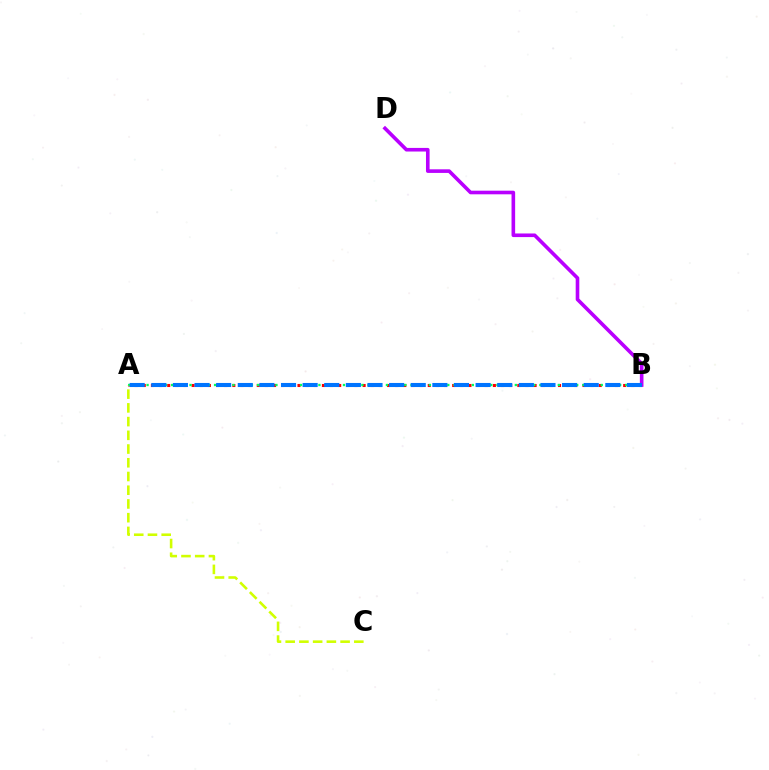{('A', 'B'): [{'color': '#ff0000', 'line_style': 'dotted', 'thickness': 2.21}, {'color': '#00ff5c', 'line_style': 'dotted', 'thickness': 1.67}, {'color': '#0074ff', 'line_style': 'dashed', 'thickness': 2.94}], ('B', 'D'): [{'color': '#b900ff', 'line_style': 'solid', 'thickness': 2.6}], ('A', 'C'): [{'color': '#d1ff00', 'line_style': 'dashed', 'thickness': 1.86}]}